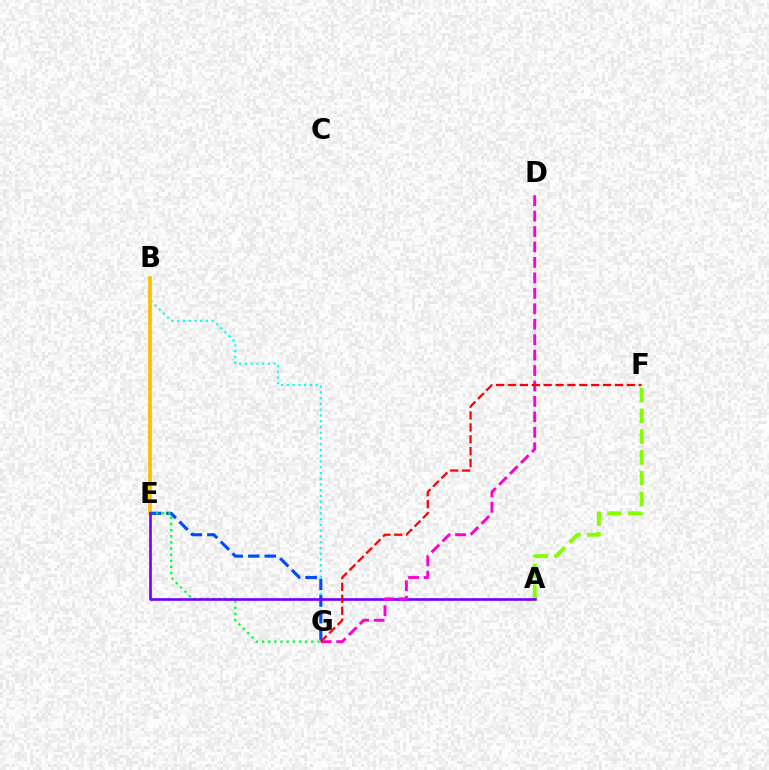{('B', 'G'): [{'color': '#00fff6', 'line_style': 'dotted', 'thickness': 1.57}], ('B', 'E'): [{'color': '#ffbd00', 'line_style': 'solid', 'thickness': 2.64}], ('E', 'G'): [{'color': '#004bff', 'line_style': 'dashed', 'thickness': 2.25}, {'color': '#00ff39', 'line_style': 'dotted', 'thickness': 1.67}], ('A', 'F'): [{'color': '#84ff00', 'line_style': 'dashed', 'thickness': 2.82}], ('A', 'E'): [{'color': '#7200ff', 'line_style': 'solid', 'thickness': 1.9}], ('D', 'G'): [{'color': '#ff00cf', 'line_style': 'dashed', 'thickness': 2.1}], ('F', 'G'): [{'color': '#ff0000', 'line_style': 'dashed', 'thickness': 1.61}]}